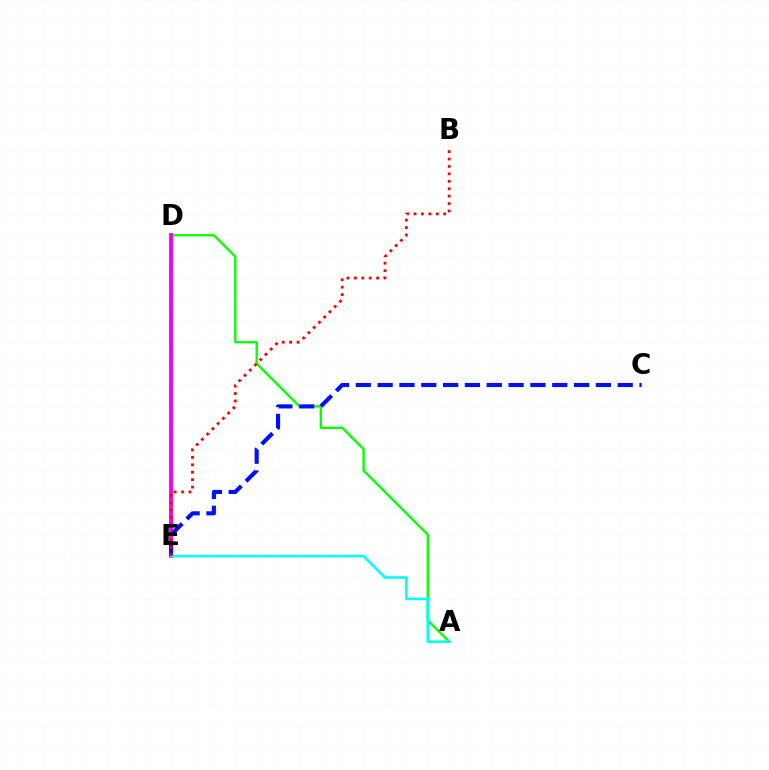{('A', 'D'): [{'color': '#08ff00', 'line_style': 'solid', 'thickness': 1.69}], ('D', 'E'): [{'color': '#fcf500', 'line_style': 'dotted', 'thickness': 2.89}, {'color': '#ee00ff', 'line_style': 'solid', 'thickness': 2.74}], ('C', 'E'): [{'color': '#0010ff', 'line_style': 'dashed', 'thickness': 2.97}], ('A', 'E'): [{'color': '#00fff6', 'line_style': 'solid', 'thickness': 1.86}], ('B', 'E'): [{'color': '#ff0000', 'line_style': 'dotted', 'thickness': 2.02}]}